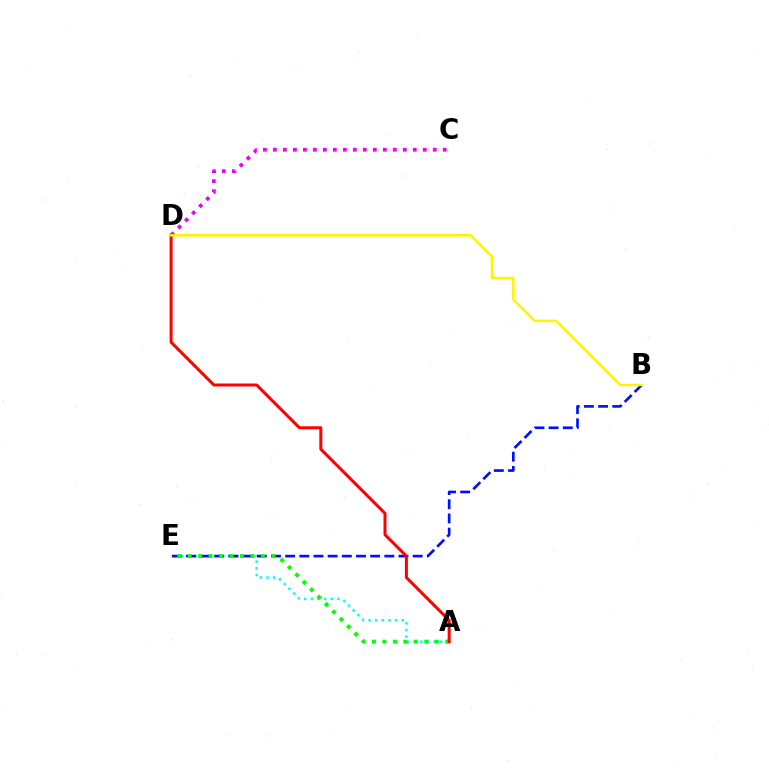{('C', 'D'): [{'color': '#ee00ff', 'line_style': 'dotted', 'thickness': 2.71}], ('A', 'E'): [{'color': '#00fff6', 'line_style': 'dotted', 'thickness': 1.81}, {'color': '#08ff00', 'line_style': 'dotted', 'thickness': 2.84}], ('B', 'E'): [{'color': '#0010ff', 'line_style': 'dashed', 'thickness': 1.92}], ('A', 'D'): [{'color': '#ff0000', 'line_style': 'solid', 'thickness': 2.17}], ('B', 'D'): [{'color': '#fcf500', 'line_style': 'solid', 'thickness': 1.83}]}